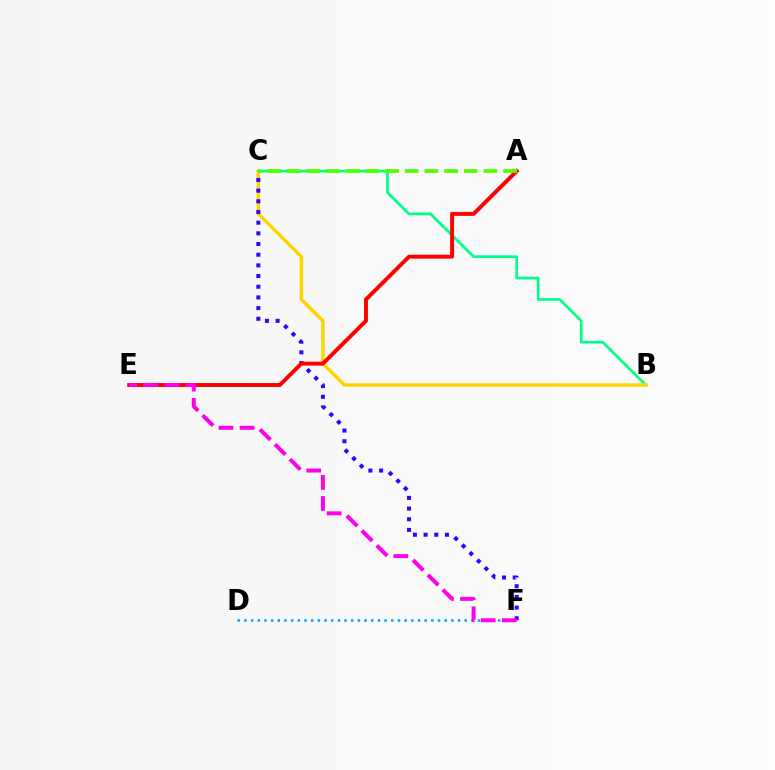{('D', 'F'): [{'color': '#009eff', 'line_style': 'dotted', 'thickness': 1.81}], ('B', 'C'): [{'color': '#00ff86', 'line_style': 'solid', 'thickness': 1.95}, {'color': '#ffd500', 'line_style': 'solid', 'thickness': 2.5}], ('C', 'F'): [{'color': '#3700ff', 'line_style': 'dotted', 'thickness': 2.9}], ('A', 'E'): [{'color': '#ff0000', 'line_style': 'solid', 'thickness': 2.83}], ('A', 'C'): [{'color': '#4fff00', 'line_style': 'dashed', 'thickness': 2.67}], ('E', 'F'): [{'color': '#ff00ed', 'line_style': 'dashed', 'thickness': 2.86}]}